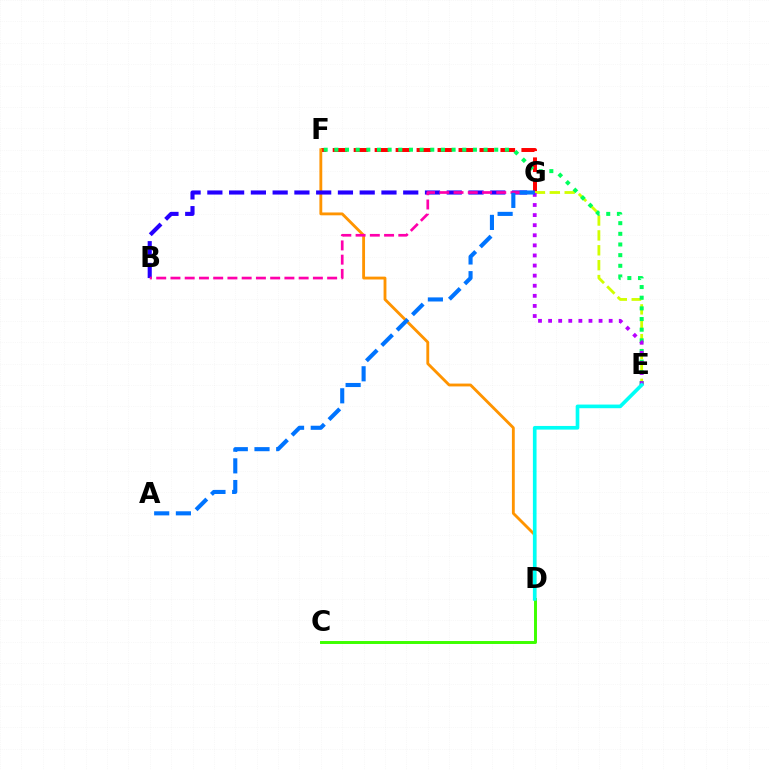{('F', 'G'): [{'color': '#ff0000', 'line_style': 'dashed', 'thickness': 2.85}], ('C', 'D'): [{'color': '#3dff00', 'line_style': 'solid', 'thickness': 2.13}], ('E', 'G'): [{'color': '#d1ff00', 'line_style': 'dashed', 'thickness': 2.02}, {'color': '#b900ff', 'line_style': 'dotted', 'thickness': 2.74}], ('D', 'F'): [{'color': '#ff9400', 'line_style': 'solid', 'thickness': 2.05}], ('E', 'F'): [{'color': '#00ff5c', 'line_style': 'dotted', 'thickness': 2.9}], ('B', 'G'): [{'color': '#2500ff', 'line_style': 'dashed', 'thickness': 2.96}, {'color': '#ff00ac', 'line_style': 'dashed', 'thickness': 1.94}], ('D', 'E'): [{'color': '#00fff6', 'line_style': 'solid', 'thickness': 2.63}], ('A', 'G'): [{'color': '#0074ff', 'line_style': 'dashed', 'thickness': 2.95}]}